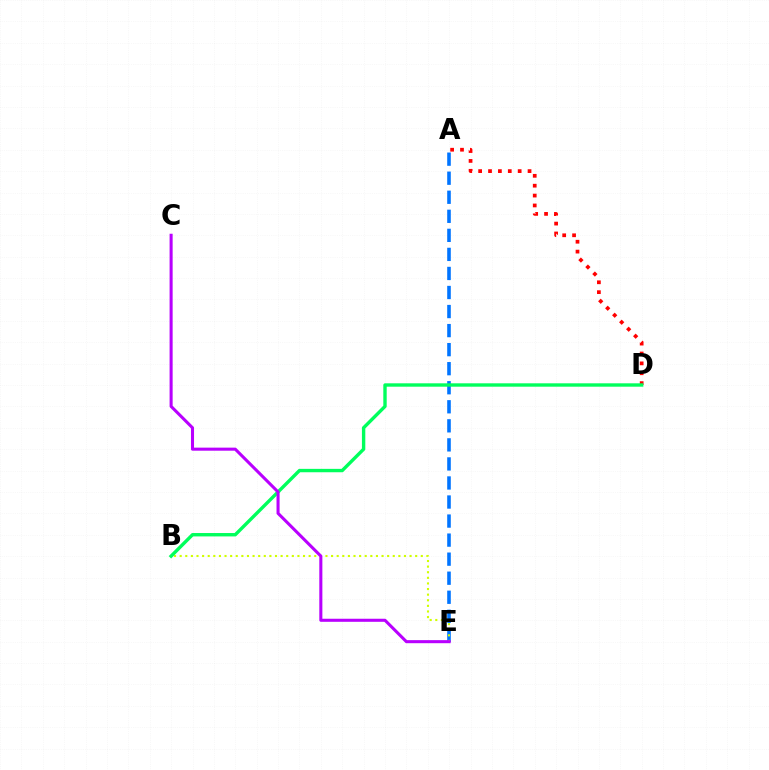{('A', 'D'): [{'color': '#ff0000', 'line_style': 'dotted', 'thickness': 2.68}], ('A', 'E'): [{'color': '#0074ff', 'line_style': 'dashed', 'thickness': 2.59}], ('B', 'E'): [{'color': '#d1ff00', 'line_style': 'dotted', 'thickness': 1.52}], ('B', 'D'): [{'color': '#00ff5c', 'line_style': 'solid', 'thickness': 2.44}], ('C', 'E'): [{'color': '#b900ff', 'line_style': 'solid', 'thickness': 2.2}]}